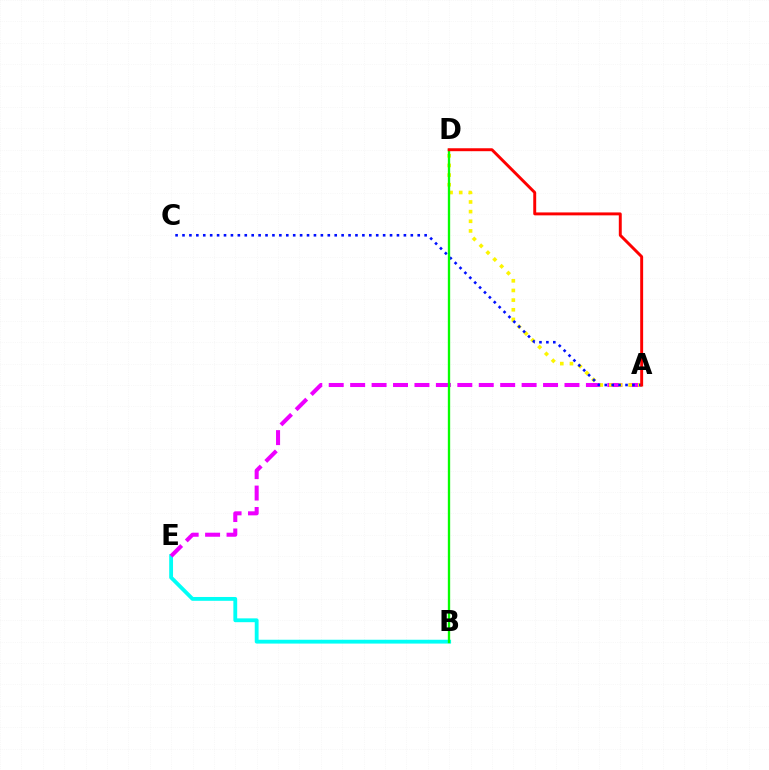{('B', 'E'): [{'color': '#00fff6', 'line_style': 'solid', 'thickness': 2.76}], ('A', 'E'): [{'color': '#ee00ff', 'line_style': 'dashed', 'thickness': 2.91}], ('A', 'D'): [{'color': '#fcf500', 'line_style': 'dotted', 'thickness': 2.62}, {'color': '#ff0000', 'line_style': 'solid', 'thickness': 2.11}], ('A', 'C'): [{'color': '#0010ff', 'line_style': 'dotted', 'thickness': 1.88}], ('B', 'D'): [{'color': '#08ff00', 'line_style': 'solid', 'thickness': 1.68}]}